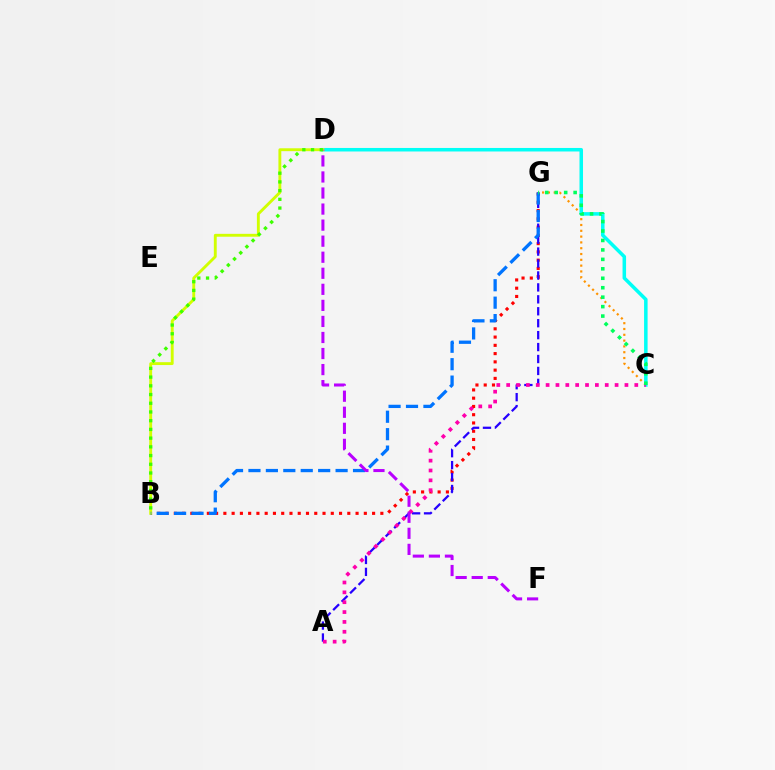{('C', 'G'): [{'color': '#ff9400', 'line_style': 'dotted', 'thickness': 1.58}, {'color': '#00ff5c', 'line_style': 'dotted', 'thickness': 2.57}], ('C', 'D'): [{'color': '#00fff6', 'line_style': 'solid', 'thickness': 2.53}], ('B', 'G'): [{'color': '#ff0000', 'line_style': 'dotted', 'thickness': 2.24}, {'color': '#0074ff', 'line_style': 'dashed', 'thickness': 2.37}], ('A', 'G'): [{'color': '#2500ff', 'line_style': 'dashed', 'thickness': 1.62}], ('A', 'C'): [{'color': '#ff00ac', 'line_style': 'dotted', 'thickness': 2.68}], ('B', 'D'): [{'color': '#d1ff00', 'line_style': 'solid', 'thickness': 2.07}, {'color': '#3dff00', 'line_style': 'dotted', 'thickness': 2.37}], ('D', 'F'): [{'color': '#b900ff', 'line_style': 'dashed', 'thickness': 2.18}]}